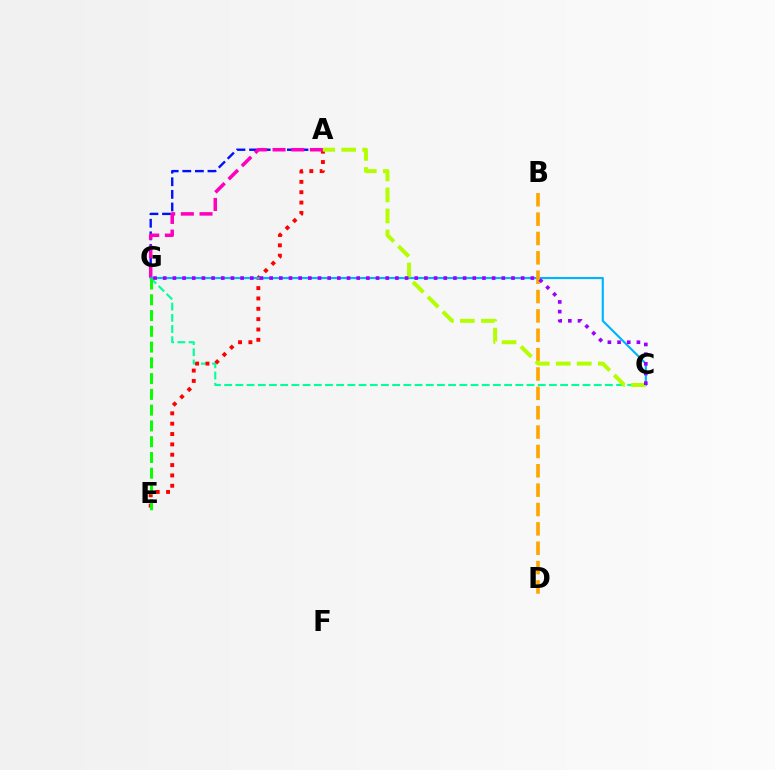{('C', 'G'): [{'color': '#00ff9d', 'line_style': 'dashed', 'thickness': 1.52}, {'color': '#00b5ff', 'line_style': 'solid', 'thickness': 1.55}, {'color': '#9b00ff', 'line_style': 'dotted', 'thickness': 2.63}], ('A', 'E'): [{'color': '#ff0000', 'line_style': 'dotted', 'thickness': 2.81}], ('A', 'G'): [{'color': '#0010ff', 'line_style': 'dashed', 'thickness': 1.71}, {'color': '#ff00bd', 'line_style': 'dashed', 'thickness': 2.54}], ('B', 'D'): [{'color': '#ffa500', 'line_style': 'dashed', 'thickness': 2.63}], ('E', 'G'): [{'color': '#08ff00', 'line_style': 'dashed', 'thickness': 2.14}], ('A', 'C'): [{'color': '#b3ff00', 'line_style': 'dashed', 'thickness': 2.85}]}